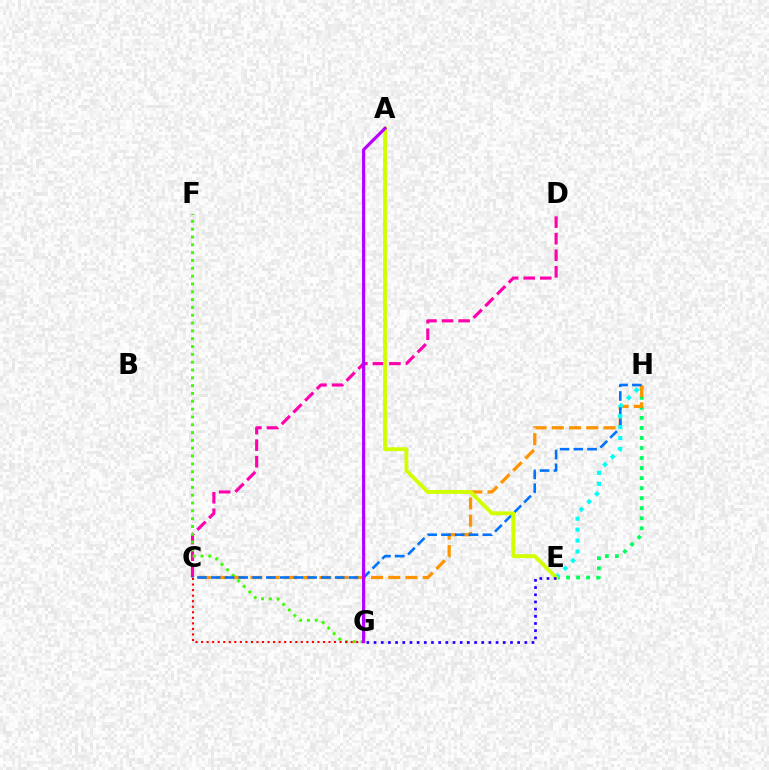{('E', 'H'): [{'color': '#00ff5c', 'line_style': 'dotted', 'thickness': 2.73}, {'color': '#00fff6', 'line_style': 'dotted', 'thickness': 2.97}], ('C', 'H'): [{'color': '#ff9400', 'line_style': 'dashed', 'thickness': 2.34}, {'color': '#0074ff', 'line_style': 'dashed', 'thickness': 1.87}], ('C', 'D'): [{'color': '#ff00ac', 'line_style': 'dashed', 'thickness': 2.25}], ('F', 'G'): [{'color': '#3dff00', 'line_style': 'dotted', 'thickness': 2.13}], ('C', 'G'): [{'color': '#ff0000', 'line_style': 'dotted', 'thickness': 1.51}], ('A', 'E'): [{'color': '#d1ff00', 'line_style': 'solid', 'thickness': 2.77}], ('E', 'G'): [{'color': '#2500ff', 'line_style': 'dotted', 'thickness': 1.95}], ('A', 'G'): [{'color': '#b900ff', 'line_style': 'solid', 'thickness': 2.27}]}